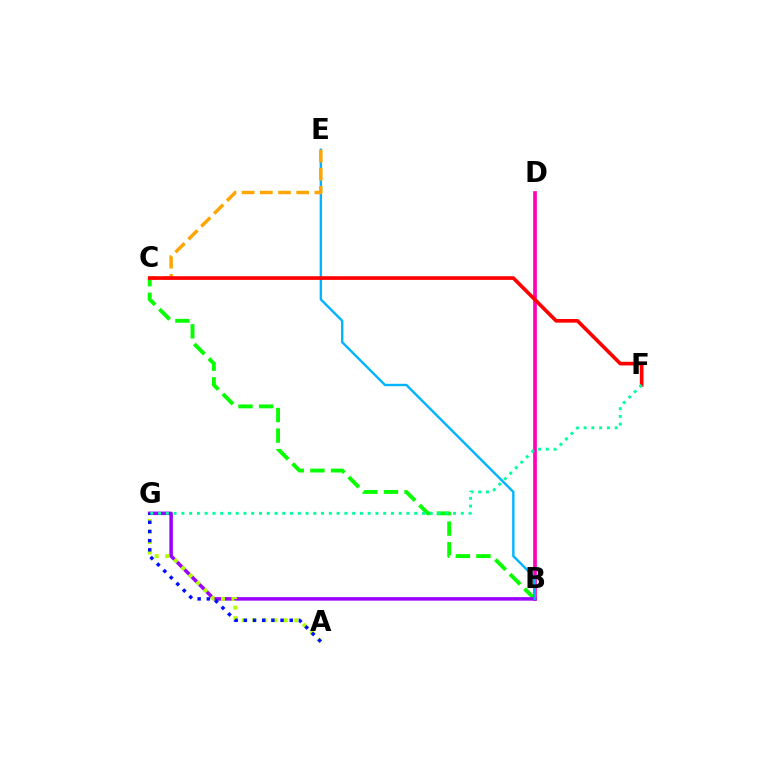{('B', 'C'): [{'color': '#08ff00', 'line_style': 'dashed', 'thickness': 2.8}], ('B', 'D'): [{'color': '#ff00bd', 'line_style': 'solid', 'thickness': 2.65}], ('B', 'G'): [{'color': '#9b00ff', 'line_style': 'solid', 'thickness': 2.53}], ('A', 'G'): [{'color': '#b3ff00', 'line_style': 'dotted', 'thickness': 2.86}, {'color': '#0010ff', 'line_style': 'dotted', 'thickness': 2.49}], ('B', 'E'): [{'color': '#00b5ff', 'line_style': 'solid', 'thickness': 1.72}], ('C', 'E'): [{'color': '#ffa500', 'line_style': 'dashed', 'thickness': 2.47}], ('C', 'F'): [{'color': '#ff0000', 'line_style': 'solid', 'thickness': 2.63}], ('F', 'G'): [{'color': '#00ff9d', 'line_style': 'dotted', 'thickness': 2.11}]}